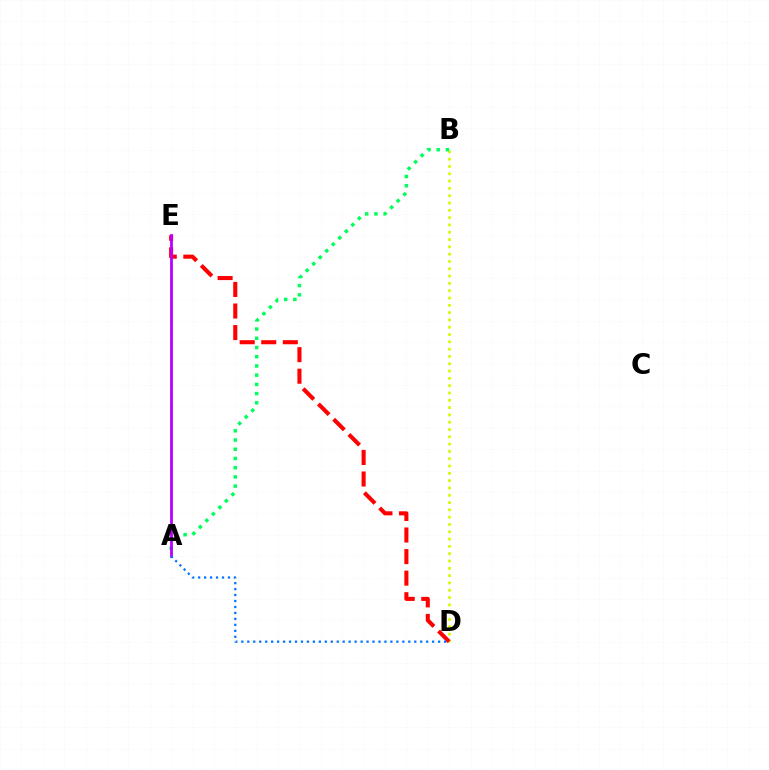{('B', 'D'): [{'color': '#d1ff00', 'line_style': 'dotted', 'thickness': 1.99}], ('D', 'E'): [{'color': '#ff0000', 'line_style': 'dashed', 'thickness': 2.93}], ('A', 'B'): [{'color': '#00ff5c', 'line_style': 'dotted', 'thickness': 2.5}], ('A', 'E'): [{'color': '#b900ff', 'line_style': 'solid', 'thickness': 2.02}], ('A', 'D'): [{'color': '#0074ff', 'line_style': 'dotted', 'thickness': 1.62}]}